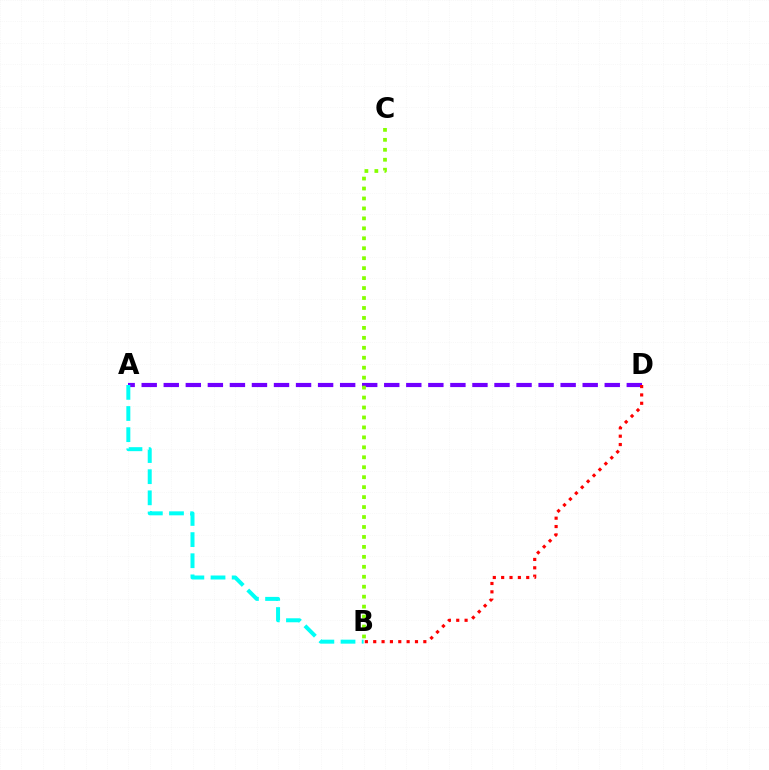{('A', 'D'): [{'color': '#7200ff', 'line_style': 'dashed', 'thickness': 3.0}], ('B', 'D'): [{'color': '#ff0000', 'line_style': 'dotted', 'thickness': 2.27}], ('B', 'C'): [{'color': '#84ff00', 'line_style': 'dotted', 'thickness': 2.7}], ('A', 'B'): [{'color': '#00fff6', 'line_style': 'dashed', 'thickness': 2.87}]}